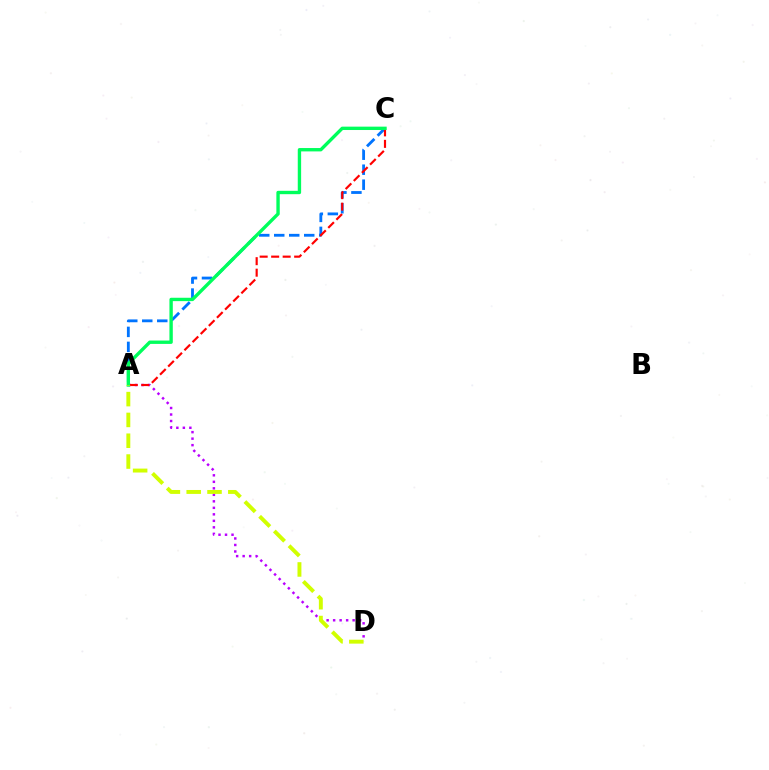{('A', 'C'): [{'color': '#0074ff', 'line_style': 'dashed', 'thickness': 2.04}, {'color': '#ff0000', 'line_style': 'dashed', 'thickness': 1.56}, {'color': '#00ff5c', 'line_style': 'solid', 'thickness': 2.43}], ('A', 'D'): [{'color': '#b900ff', 'line_style': 'dotted', 'thickness': 1.77}, {'color': '#d1ff00', 'line_style': 'dashed', 'thickness': 2.83}]}